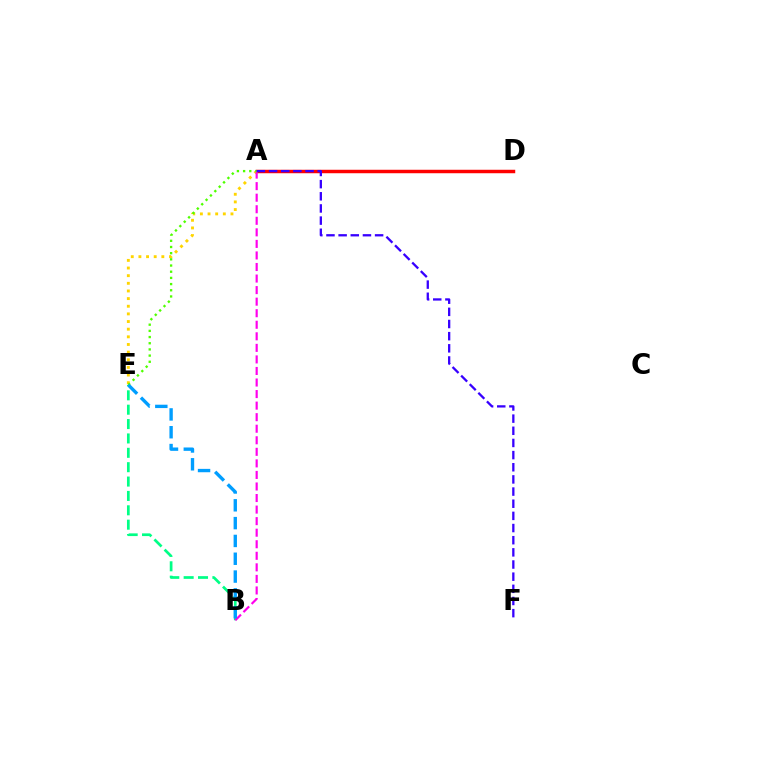{('A', 'D'): [{'color': '#ff0000', 'line_style': 'solid', 'thickness': 2.5}], ('B', 'E'): [{'color': '#00ff86', 'line_style': 'dashed', 'thickness': 1.95}, {'color': '#009eff', 'line_style': 'dashed', 'thickness': 2.42}], ('A', 'E'): [{'color': '#ffd500', 'line_style': 'dotted', 'thickness': 2.08}, {'color': '#4fff00', 'line_style': 'dotted', 'thickness': 1.68}], ('A', 'B'): [{'color': '#ff00ed', 'line_style': 'dashed', 'thickness': 1.57}], ('A', 'F'): [{'color': '#3700ff', 'line_style': 'dashed', 'thickness': 1.65}]}